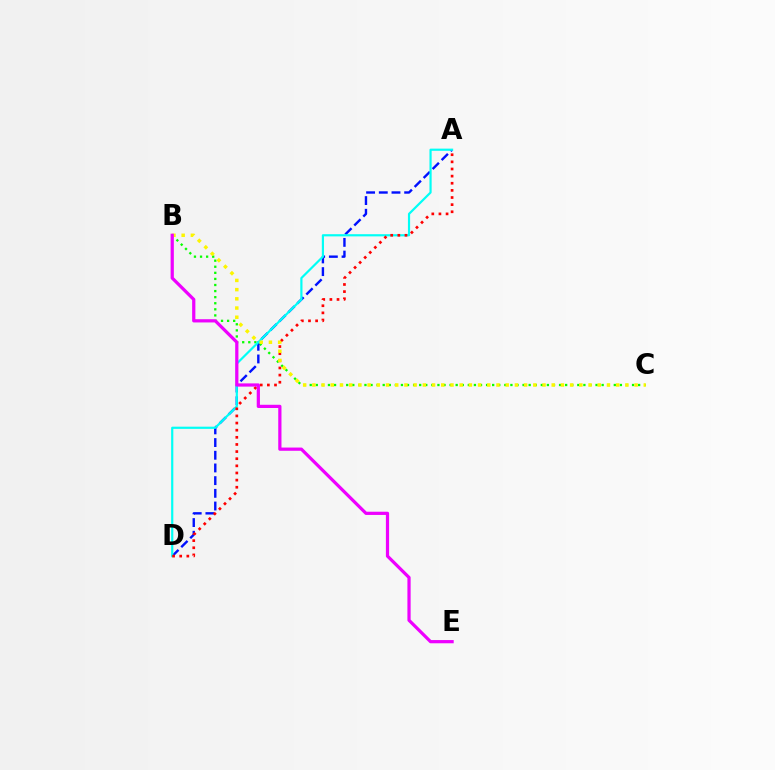{('B', 'C'): [{'color': '#08ff00', 'line_style': 'dotted', 'thickness': 1.65}, {'color': '#fcf500', 'line_style': 'dotted', 'thickness': 2.5}], ('A', 'D'): [{'color': '#0010ff', 'line_style': 'dashed', 'thickness': 1.72}, {'color': '#00fff6', 'line_style': 'solid', 'thickness': 1.58}, {'color': '#ff0000', 'line_style': 'dotted', 'thickness': 1.94}], ('B', 'E'): [{'color': '#ee00ff', 'line_style': 'solid', 'thickness': 2.32}]}